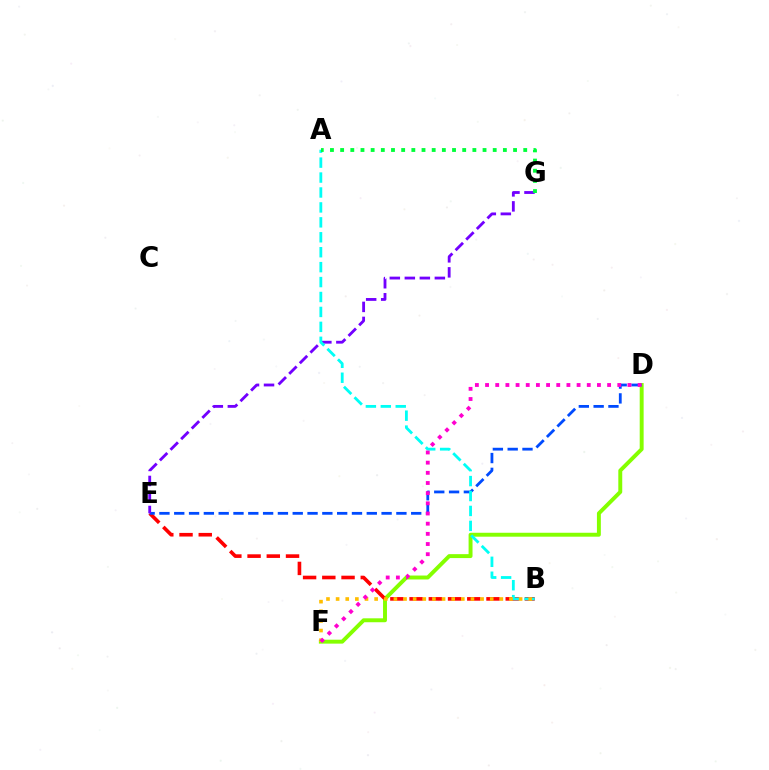{('D', 'F'): [{'color': '#84ff00', 'line_style': 'solid', 'thickness': 2.83}, {'color': '#ff00cf', 'line_style': 'dotted', 'thickness': 2.76}], ('B', 'E'): [{'color': '#ff0000', 'line_style': 'dashed', 'thickness': 2.61}], ('D', 'E'): [{'color': '#004bff', 'line_style': 'dashed', 'thickness': 2.01}], ('E', 'G'): [{'color': '#7200ff', 'line_style': 'dashed', 'thickness': 2.04}], ('A', 'B'): [{'color': '#00fff6', 'line_style': 'dashed', 'thickness': 2.03}], ('B', 'F'): [{'color': '#ffbd00', 'line_style': 'dotted', 'thickness': 2.62}], ('A', 'G'): [{'color': '#00ff39', 'line_style': 'dotted', 'thickness': 2.76}]}